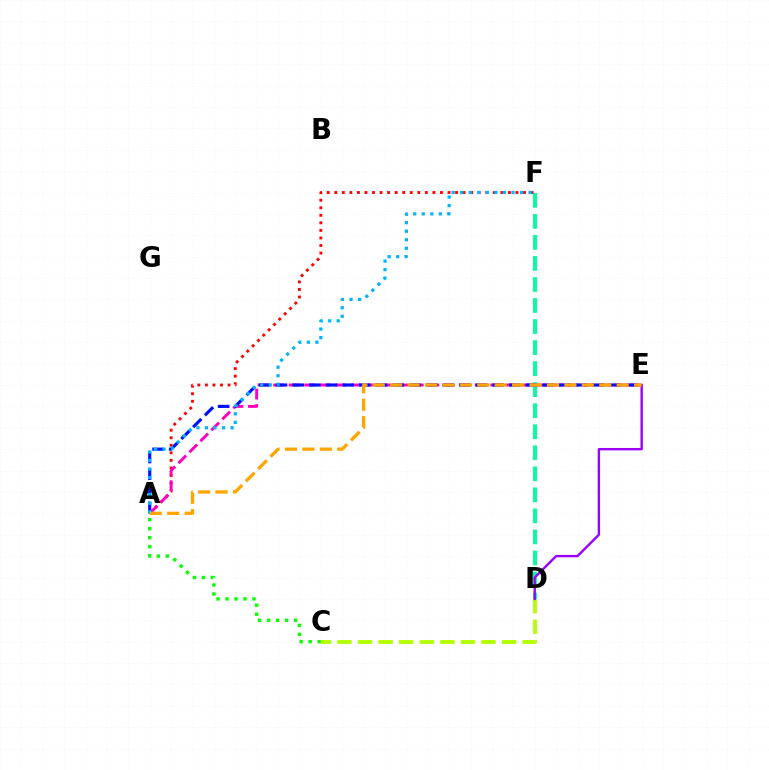{('D', 'F'): [{'color': '#00ff9d', 'line_style': 'dashed', 'thickness': 2.86}], ('A', 'F'): [{'color': '#ff0000', 'line_style': 'dotted', 'thickness': 2.05}, {'color': '#00b5ff', 'line_style': 'dotted', 'thickness': 2.32}], ('A', 'E'): [{'color': '#ff00bd', 'line_style': 'dashed', 'thickness': 2.11}, {'color': '#0010ff', 'line_style': 'dashed', 'thickness': 2.26}, {'color': '#ffa500', 'line_style': 'dashed', 'thickness': 2.37}], ('C', 'D'): [{'color': '#b3ff00', 'line_style': 'dashed', 'thickness': 2.8}], ('D', 'E'): [{'color': '#9b00ff', 'line_style': 'solid', 'thickness': 1.72}], ('A', 'C'): [{'color': '#08ff00', 'line_style': 'dotted', 'thickness': 2.44}]}